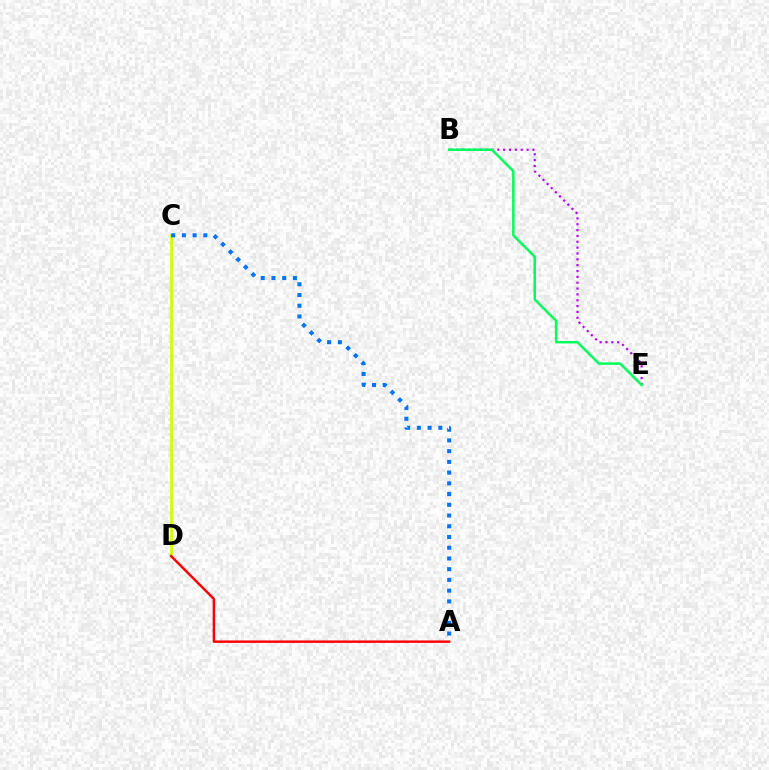{('C', 'D'): [{'color': '#d1ff00', 'line_style': 'solid', 'thickness': 2.0}], ('A', 'D'): [{'color': '#ff0000', 'line_style': 'solid', 'thickness': 1.76}], ('A', 'C'): [{'color': '#0074ff', 'line_style': 'dotted', 'thickness': 2.92}], ('B', 'E'): [{'color': '#b900ff', 'line_style': 'dotted', 'thickness': 1.59}, {'color': '#00ff5c', 'line_style': 'solid', 'thickness': 1.79}]}